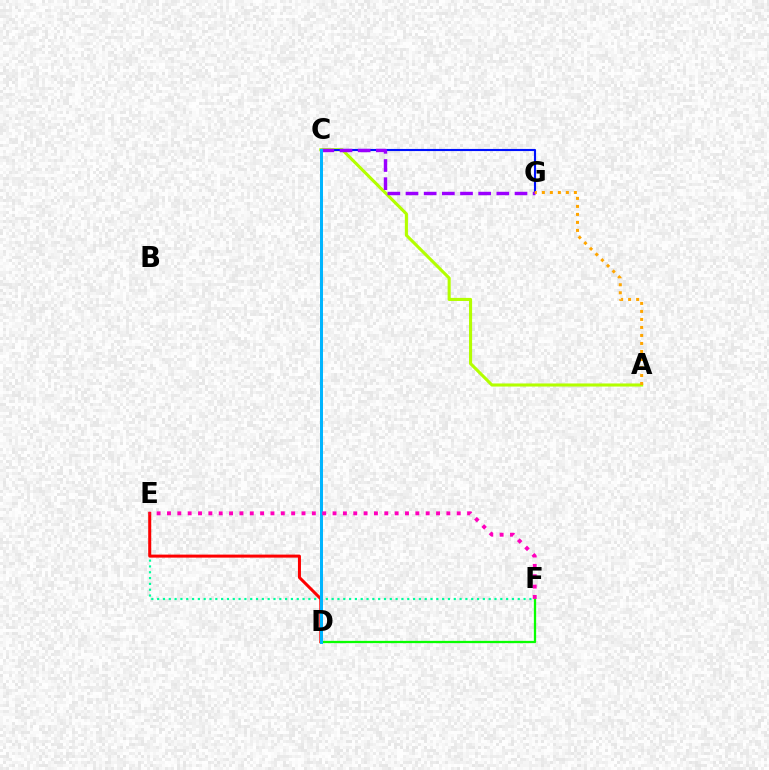{('A', 'C'): [{'color': '#b3ff00', 'line_style': 'solid', 'thickness': 2.22}], ('D', 'F'): [{'color': '#08ff00', 'line_style': 'solid', 'thickness': 1.65}], ('C', 'G'): [{'color': '#0010ff', 'line_style': 'solid', 'thickness': 1.53}, {'color': '#9b00ff', 'line_style': 'dashed', 'thickness': 2.47}], ('E', 'F'): [{'color': '#00ff9d', 'line_style': 'dotted', 'thickness': 1.58}, {'color': '#ff00bd', 'line_style': 'dotted', 'thickness': 2.81}], ('D', 'E'): [{'color': '#ff0000', 'line_style': 'solid', 'thickness': 2.17}], ('C', 'D'): [{'color': '#00b5ff', 'line_style': 'solid', 'thickness': 2.15}], ('A', 'G'): [{'color': '#ffa500', 'line_style': 'dotted', 'thickness': 2.18}]}